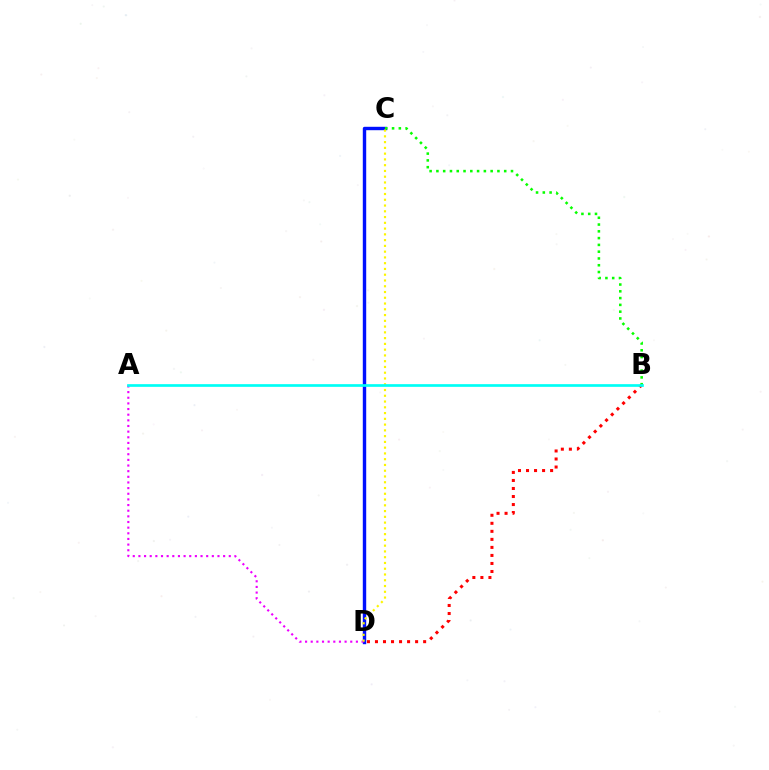{('C', 'D'): [{'color': '#0010ff', 'line_style': 'solid', 'thickness': 2.45}, {'color': '#fcf500', 'line_style': 'dotted', 'thickness': 1.57}], ('B', 'C'): [{'color': '#08ff00', 'line_style': 'dotted', 'thickness': 1.84}], ('A', 'D'): [{'color': '#ee00ff', 'line_style': 'dotted', 'thickness': 1.53}], ('B', 'D'): [{'color': '#ff0000', 'line_style': 'dotted', 'thickness': 2.18}], ('A', 'B'): [{'color': '#00fff6', 'line_style': 'solid', 'thickness': 1.94}]}